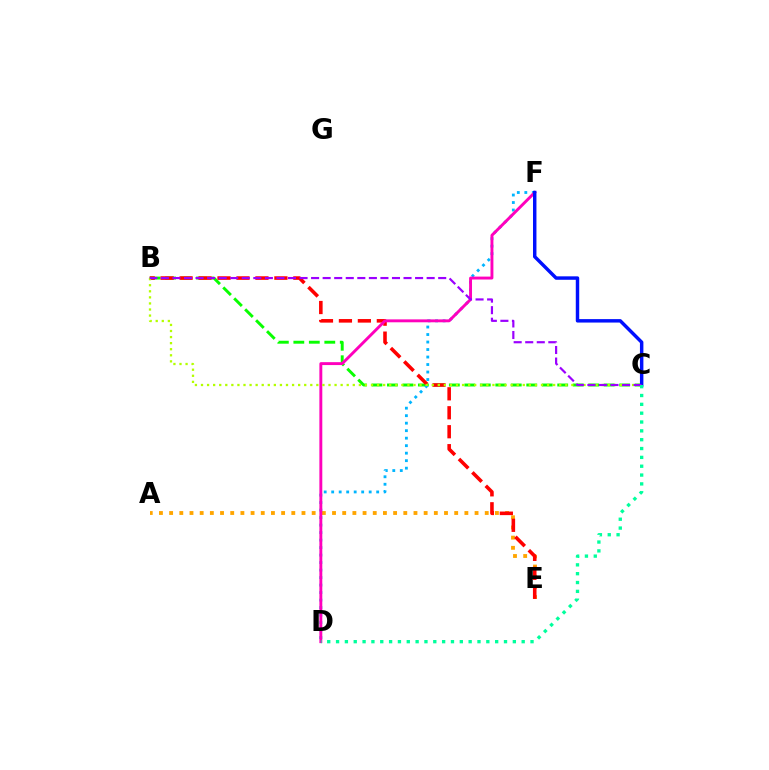{('B', 'C'): [{'color': '#08ff00', 'line_style': 'dashed', 'thickness': 2.1}, {'color': '#b3ff00', 'line_style': 'dotted', 'thickness': 1.65}, {'color': '#9b00ff', 'line_style': 'dashed', 'thickness': 1.57}], ('A', 'E'): [{'color': '#ffa500', 'line_style': 'dotted', 'thickness': 2.77}], ('B', 'E'): [{'color': '#ff0000', 'line_style': 'dashed', 'thickness': 2.58}], ('D', 'F'): [{'color': '#00b5ff', 'line_style': 'dotted', 'thickness': 2.04}, {'color': '#ff00bd', 'line_style': 'solid', 'thickness': 2.1}], ('C', 'F'): [{'color': '#0010ff', 'line_style': 'solid', 'thickness': 2.48}], ('C', 'D'): [{'color': '#00ff9d', 'line_style': 'dotted', 'thickness': 2.4}]}